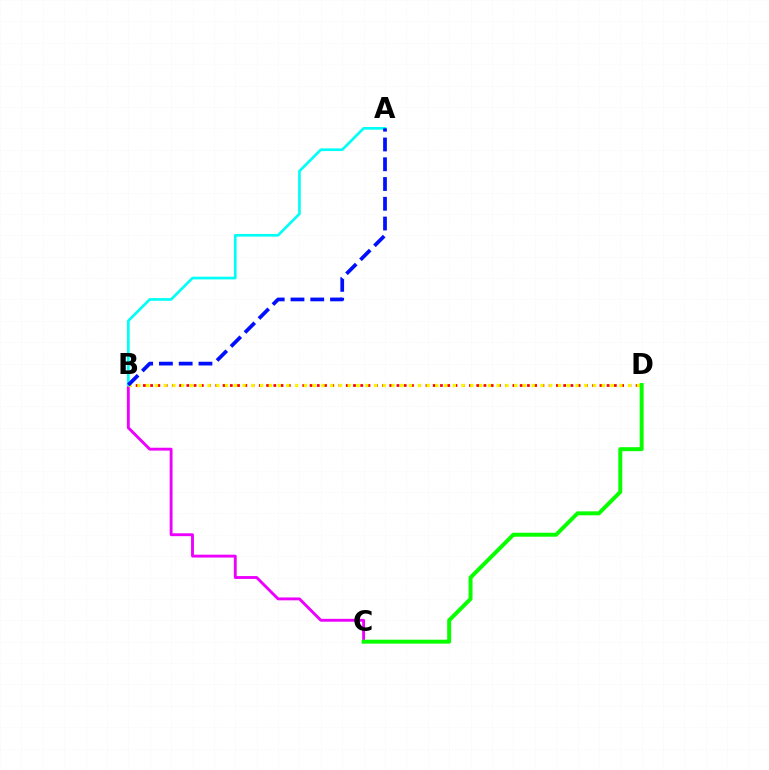{('B', 'D'): [{'color': '#ff0000', 'line_style': 'dotted', 'thickness': 1.97}, {'color': '#fcf500', 'line_style': 'dotted', 'thickness': 2.38}], ('B', 'C'): [{'color': '#ee00ff', 'line_style': 'solid', 'thickness': 2.07}], ('A', 'B'): [{'color': '#00fff6', 'line_style': 'solid', 'thickness': 1.93}, {'color': '#0010ff', 'line_style': 'dashed', 'thickness': 2.69}], ('C', 'D'): [{'color': '#08ff00', 'line_style': 'solid', 'thickness': 2.85}]}